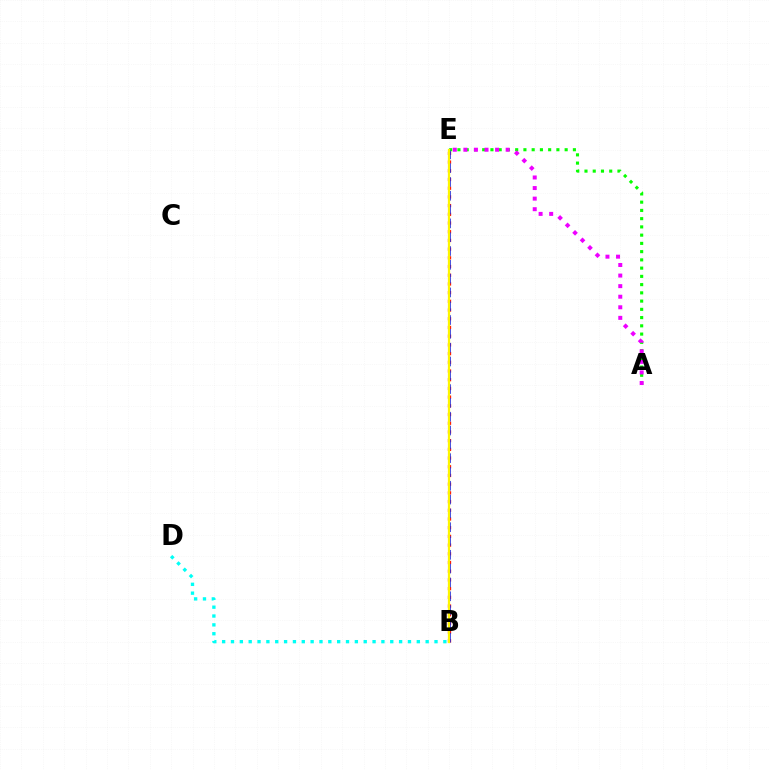{('A', 'E'): [{'color': '#08ff00', 'line_style': 'dotted', 'thickness': 2.24}, {'color': '#ee00ff', 'line_style': 'dotted', 'thickness': 2.87}], ('B', 'E'): [{'color': '#ff0000', 'line_style': 'dotted', 'thickness': 2.37}, {'color': '#0010ff', 'line_style': 'dashed', 'thickness': 1.88}, {'color': '#fcf500', 'line_style': 'solid', 'thickness': 1.63}], ('B', 'D'): [{'color': '#00fff6', 'line_style': 'dotted', 'thickness': 2.4}]}